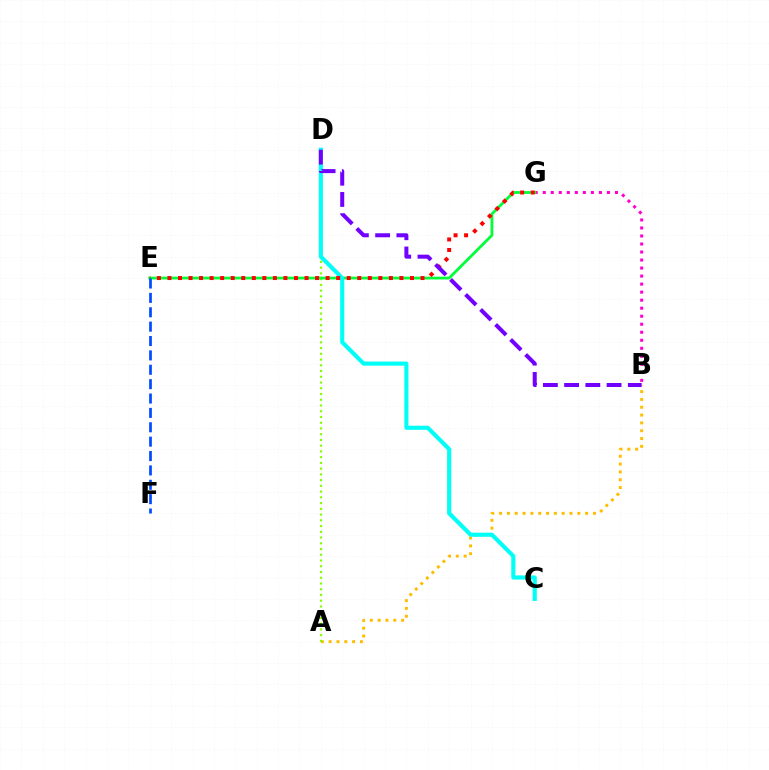{('A', 'B'): [{'color': '#ffbd00', 'line_style': 'dotted', 'thickness': 2.12}], ('B', 'G'): [{'color': '#ff00cf', 'line_style': 'dotted', 'thickness': 2.18}], ('A', 'D'): [{'color': '#84ff00', 'line_style': 'dotted', 'thickness': 1.56}], ('E', 'G'): [{'color': '#00ff39', 'line_style': 'solid', 'thickness': 2.02}, {'color': '#ff0000', 'line_style': 'dotted', 'thickness': 2.87}], ('C', 'D'): [{'color': '#00fff6', 'line_style': 'solid', 'thickness': 2.96}], ('E', 'F'): [{'color': '#004bff', 'line_style': 'dashed', 'thickness': 1.95}], ('B', 'D'): [{'color': '#7200ff', 'line_style': 'dashed', 'thickness': 2.88}]}